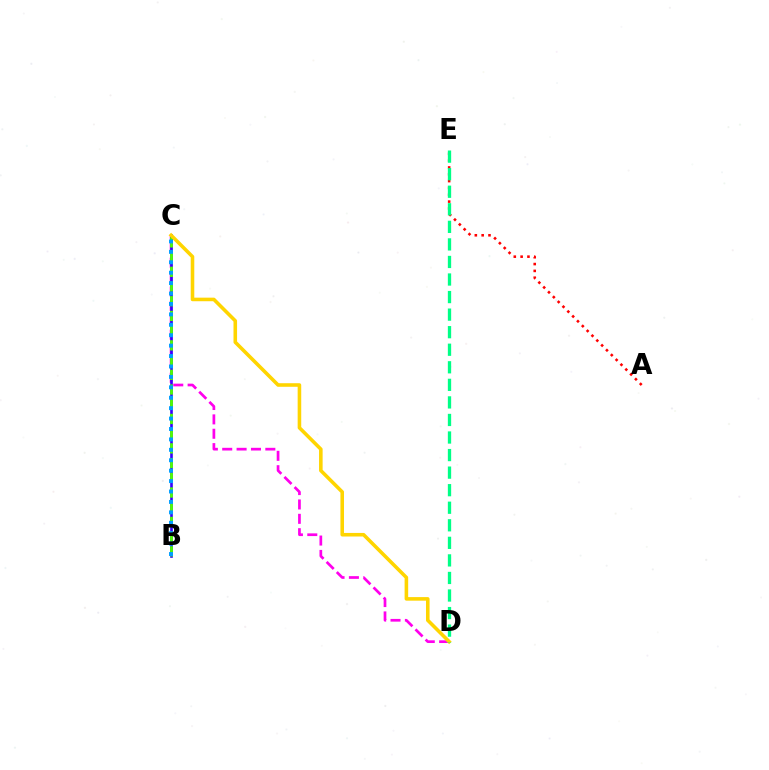{('C', 'D'): [{'color': '#ff00ed', 'line_style': 'dashed', 'thickness': 1.95}, {'color': '#ffd500', 'line_style': 'solid', 'thickness': 2.57}], ('A', 'E'): [{'color': '#ff0000', 'line_style': 'dotted', 'thickness': 1.86}], ('B', 'C'): [{'color': '#3700ff', 'line_style': 'solid', 'thickness': 1.9}, {'color': '#4fff00', 'line_style': 'dashed', 'thickness': 2.0}, {'color': '#009eff', 'line_style': 'dotted', 'thickness': 2.83}], ('D', 'E'): [{'color': '#00ff86', 'line_style': 'dashed', 'thickness': 2.38}]}